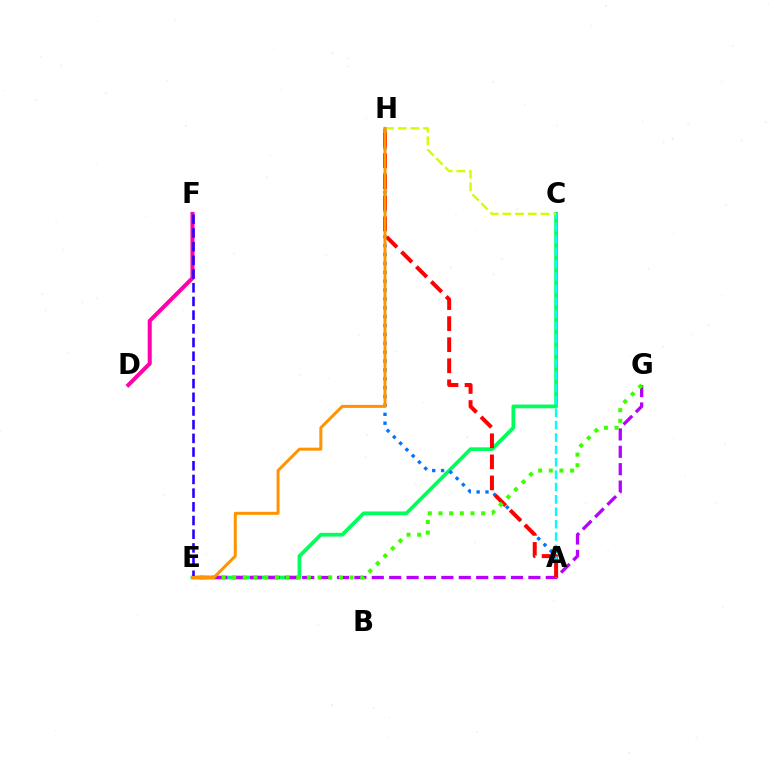{('C', 'E'): [{'color': '#00ff5c', 'line_style': 'solid', 'thickness': 2.69}], ('A', 'H'): [{'color': '#0074ff', 'line_style': 'dotted', 'thickness': 2.41}, {'color': '#ff0000', 'line_style': 'dashed', 'thickness': 2.86}], ('E', 'G'): [{'color': '#b900ff', 'line_style': 'dashed', 'thickness': 2.36}, {'color': '#3dff00', 'line_style': 'dotted', 'thickness': 2.9}], ('A', 'C'): [{'color': '#00fff6', 'line_style': 'dashed', 'thickness': 1.68}], ('D', 'F'): [{'color': '#ff00ac', 'line_style': 'solid', 'thickness': 2.9}], ('C', 'H'): [{'color': '#d1ff00', 'line_style': 'dashed', 'thickness': 1.73}], ('E', 'F'): [{'color': '#2500ff', 'line_style': 'dashed', 'thickness': 1.86}], ('E', 'H'): [{'color': '#ff9400', 'line_style': 'solid', 'thickness': 2.16}]}